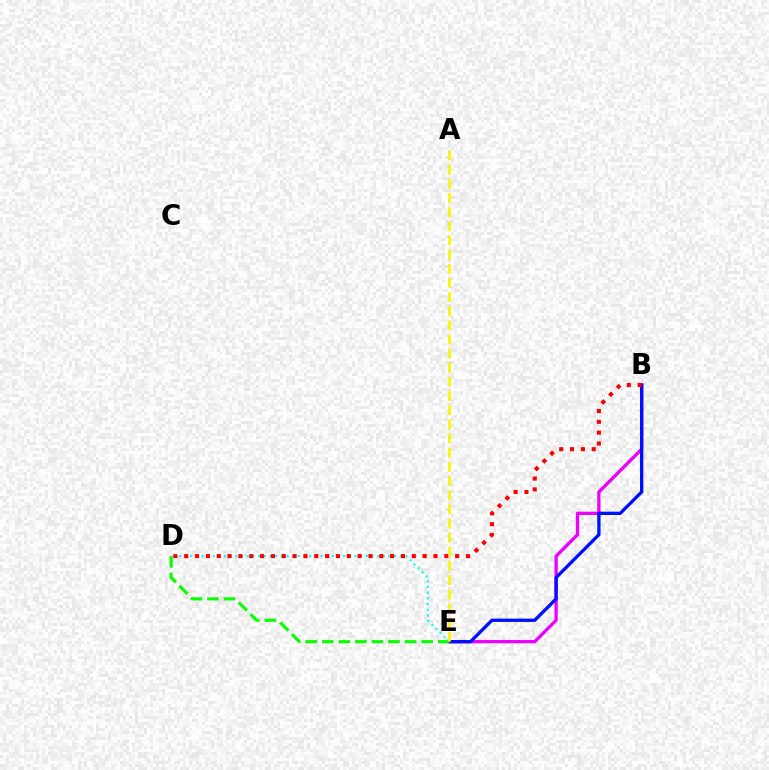{('B', 'E'): [{'color': '#ee00ff', 'line_style': 'solid', 'thickness': 2.38}, {'color': '#0010ff', 'line_style': 'solid', 'thickness': 2.39}], ('D', 'E'): [{'color': '#00fff6', 'line_style': 'dotted', 'thickness': 1.54}, {'color': '#08ff00', 'line_style': 'dashed', 'thickness': 2.25}], ('B', 'D'): [{'color': '#ff0000', 'line_style': 'dotted', 'thickness': 2.94}], ('A', 'E'): [{'color': '#fcf500', 'line_style': 'dashed', 'thickness': 1.92}]}